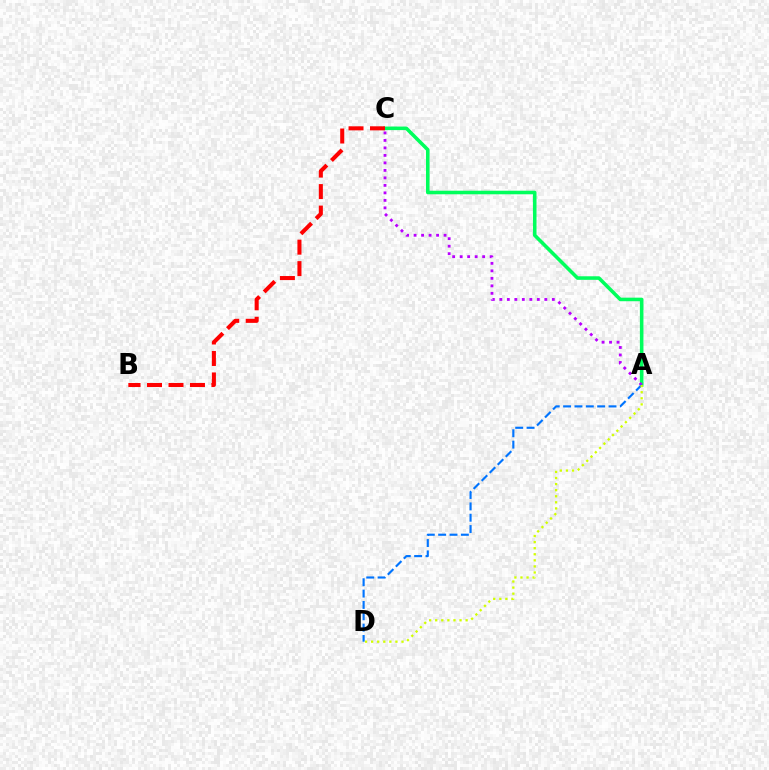{('A', 'C'): [{'color': '#00ff5c', 'line_style': 'solid', 'thickness': 2.56}, {'color': '#b900ff', 'line_style': 'dotted', 'thickness': 2.04}], ('A', 'D'): [{'color': '#0074ff', 'line_style': 'dashed', 'thickness': 1.54}, {'color': '#d1ff00', 'line_style': 'dotted', 'thickness': 1.65}], ('B', 'C'): [{'color': '#ff0000', 'line_style': 'dashed', 'thickness': 2.92}]}